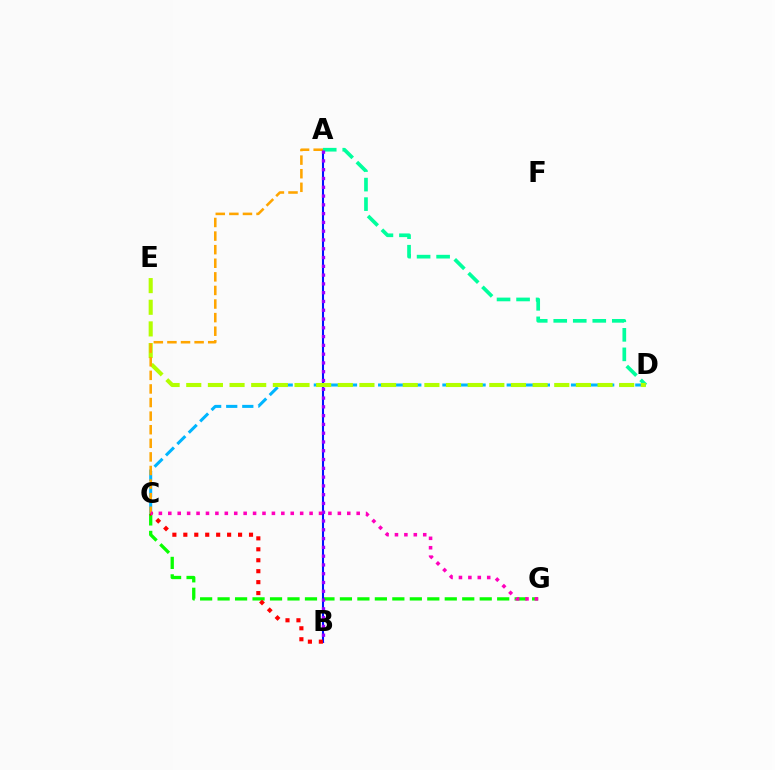{('C', 'G'): [{'color': '#08ff00', 'line_style': 'dashed', 'thickness': 2.37}, {'color': '#ff00bd', 'line_style': 'dotted', 'thickness': 2.56}], ('A', 'B'): [{'color': '#0010ff', 'line_style': 'solid', 'thickness': 1.5}, {'color': '#9b00ff', 'line_style': 'dotted', 'thickness': 2.39}], ('A', 'D'): [{'color': '#00ff9d', 'line_style': 'dashed', 'thickness': 2.65}], ('C', 'D'): [{'color': '#00b5ff', 'line_style': 'dashed', 'thickness': 2.18}], ('D', 'E'): [{'color': '#b3ff00', 'line_style': 'dashed', 'thickness': 2.94}], ('A', 'C'): [{'color': '#ffa500', 'line_style': 'dashed', 'thickness': 1.85}], ('B', 'C'): [{'color': '#ff0000', 'line_style': 'dotted', 'thickness': 2.97}]}